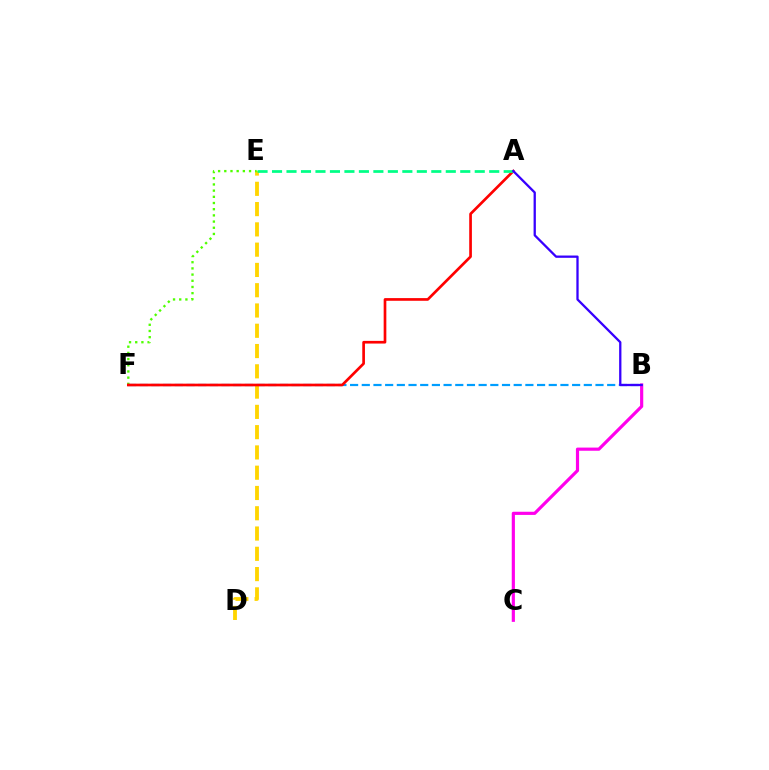{('B', 'F'): [{'color': '#009eff', 'line_style': 'dashed', 'thickness': 1.59}], ('D', 'E'): [{'color': '#ffd500', 'line_style': 'dashed', 'thickness': 2.75}], ('E', 'F'): [{'color': '#4fff00', 'line_style': 'dotted', 'thickness': 1.68}], ('A', 'F'): [{'color': '#ff0000', 'line_style': 'solid', 'thickness': 1.93}], ('B', 'C'): [{'color': '#ff00ed', 'line_style': 'solid', 'thickness': 2.28}], ('A', 'E'): [{'color': '#00ff86', 'line_style': 'dashed', 'thickness': 1.97}], ('A', 'B'): [{'color': '#3700ff', 'line_style': 'solid', 'thickness': 1.65}]}